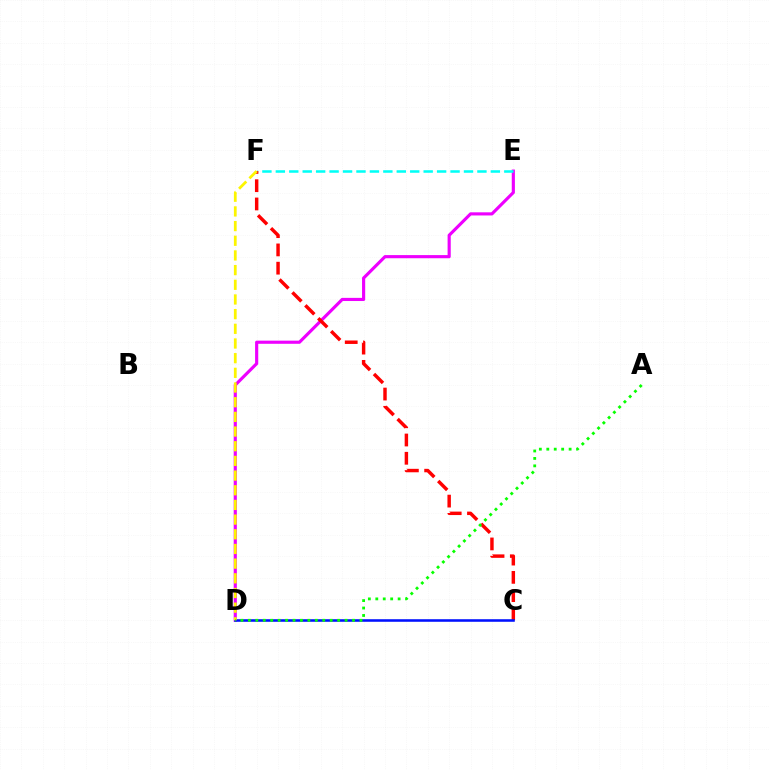{('D', 'E'): [{'color': '#ee00ff', 'line_style': 'solid', 'thickness': 2.27}], ('E', 'F'): [{'color': '#00fff6', 'line_style': 'dashed', 'thickness': 1.83}], ('C', 'F'): [{'color': '#ff0000', 'line_style': 'dashed', 'thickness': 2.48}], ('C', 'D'): [{'color': '#0010ff', 'line_style': 'solid', 'thickness': 1.84}], ('D', 'F'): [{'color': '#fcf500', 'line_style': 'dashed', 'thickness': 1.99}], ('A', 'D'): [{'color': '#08ff00', 'line_style': 'dotted', 'thickness': 2.02}]}